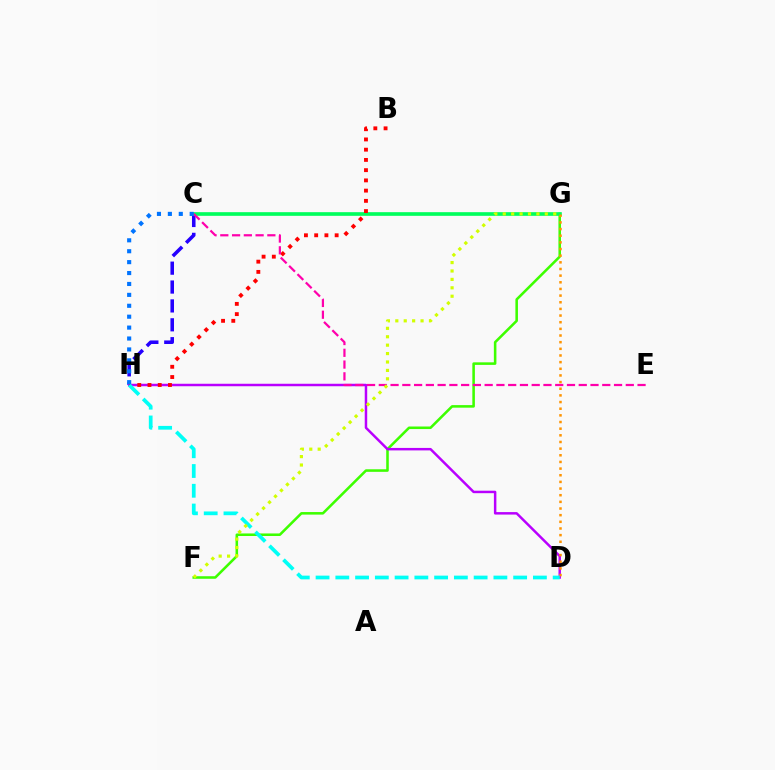{('F', 'G'): [{'color': '#3dff00', 'line_style': 'solid', 'thickness': 1.84}, {'color': '#d1ff00', 'line_style': 'dotted', 'thickness': 2.29}], ('C', 'H'): [{'color': '#2500ff', 'line_style': 'dashed', 'thickness': 2.56}, {'color': '#0074ff', 'line_style': 'dotted', 'thickness': 2.96}], ('C', 'G'): [{'color': '#00ff5c', 'line_style': 'solid', 'thickness': 2.63}], ('D', 'H'): [{'color': '#b900ff', 'line_style': 'solid', 'thickness': 1.78}, {'color': '#00fff6', 'line_style': 'dashed', 'thickness': 2.68}], ('B', 'H'): [{'color': '#ff0000', 'line_style': 'dotted', 'thickness': 2.78}], ('D', 'G'): [{'color': '#ff9400', 'line_style': 'dotted', 'thickness': 1.81}], ('C', 'E'): [{'color': '#ff00ac', 'line_style': 'dashed', 'thickness': 1.6}]}